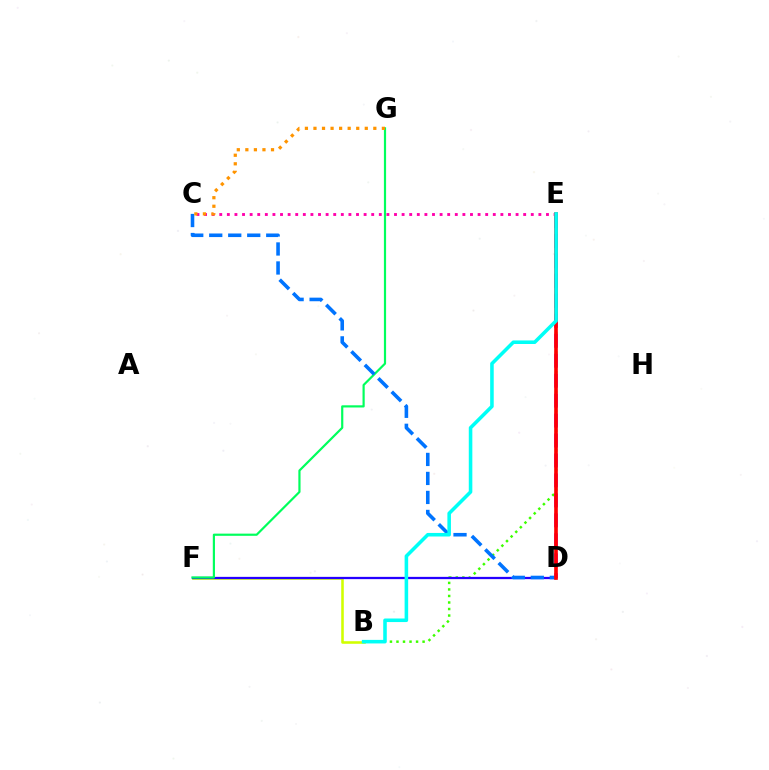{('B', 'F'): [{'color': '#d1ff00', 'line_style': 'solid', 'thickness': 1.85}], ('C', 'E'): [{'color': '#ff00ac', 'line_style': 'dotted', 'thickness': 2.06}], ('B', 'E'): [{'color': '#3dff00', 'line_style': 'dotted', 'thickness': 1.77}, {'color': '#00fff6', 'line_style': 'solid', 'thickness': 2.56}], ('D', 'F'): [{'color': '#2500ff', 'line_style': 'solid', 'thickness': 1.63}], ('F', 'G'): [{'color': '#00ff5c', 'line_style': 'solid', 'thickness': 1.57}], ('D', 'E'): [{'color': '#b900ff', 'line_style': 'dashed', 'thickness': 2.71}, {'color': '#ff0000', 'line_style': 'solid', 'thickness': 2.62}], ('C', 'D'): [{'color': '#0074ff', 'line_style': 'dashed', 'thickness': 2.58}], ('C', 'G'): [{'color': '#ff9400', 'line_style': 'dotted', 'thickness': 2.32}]}